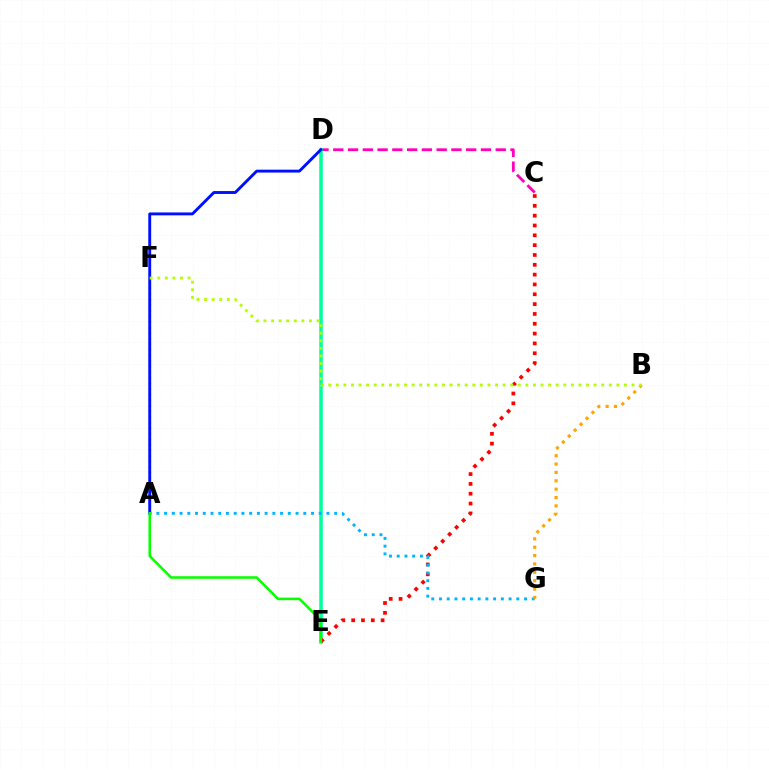{('C', 'D'): [{'color': '#ff00bd', 'line_style': 'dashed', 'thickness': 2.01}], ('D', 'E'): [{'color': '#00ff9d', 'line_style': 'solid', 'thickness': 2.54}], ('A', 'F'): [{'color': '#9b00ff', 'line_style': 'dotted', 'thickness': 1.52}], ('C', 'E'): [{'color': '#ff0000', 'line_style': 'dotted', 'thickness': 2.67}], ('A', 'D'): [{'color': '#0010ff', 'line_style': 'solid', 'thickness': 2.09}], ('A', 'G'): [{'color': '#00b5ff', 'line_style': 'dotted', 'thickness': 2.1}], ('B', 'G'): [{'color': '#ffa500', 'line_style': 'dotted', 'thickness': 2.27}], ('B', 'F'): [{'color': '#b3ff00', 'line_style': 'dotted', 'thickness': 2.06}], ('A', 'E'): [{'color': '#08ff00', 'line_style': 'solid', 'thickness': 1.83}]}